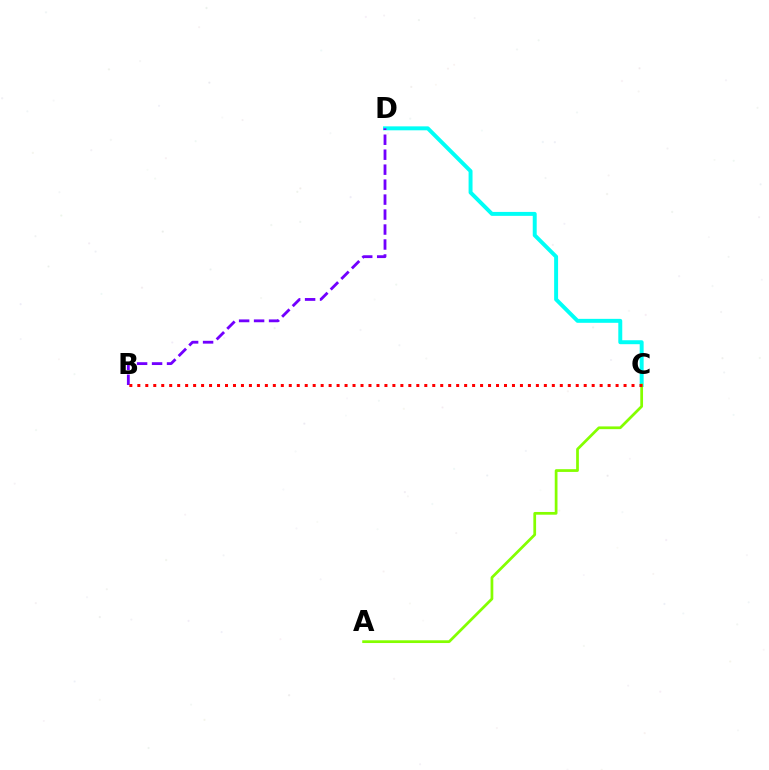{('C', 'D'): [{'color': '#00fff6', 'line_style': 'solid', 'thickness': 2.84}], ('A', 'C'): [{'color': '#84ff00', 'line_style': 'solid', 'thickness': 1.97}], ('B', 'D'): [{'color': '#7200ff', 'line_style': 'dashed', 'thickness': 2.03}], ('B', 'C'): [{'color': '#ff0000', 'line_style': 'dotted', 'thickness': 2.17}]}